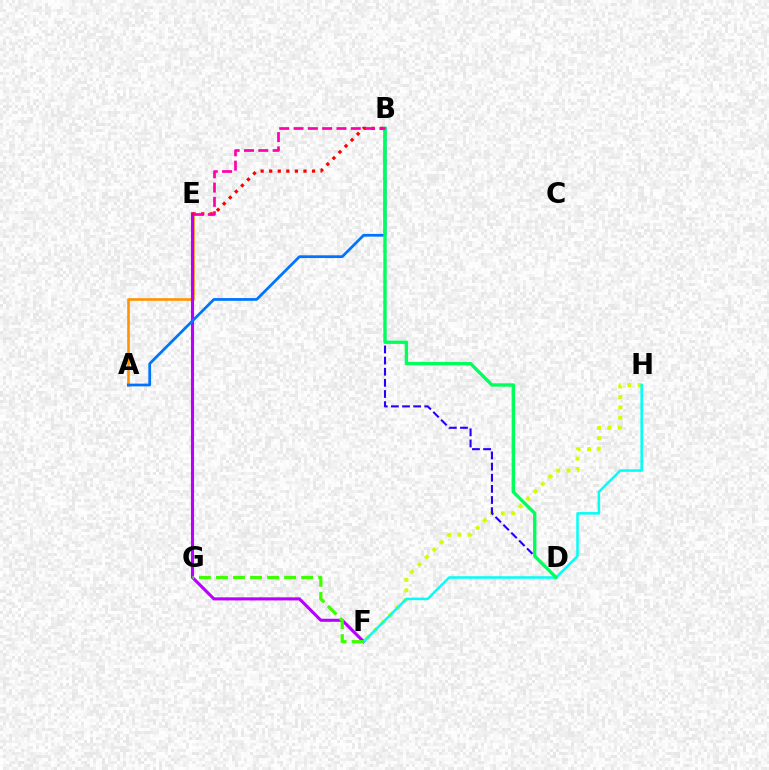{('A', 'E'): [{'color': '#ff9400', 'line_style': 'solid', 'thickness': 1.9}], ('F', 'H'): [{'color': '#d1ff00', 'line_style': 'dotted', 'thickness': 2.84}, {'color': '#00fff6', 'line_style': 'solid', 'thickness': 1.81}], ('E', 'F'): [{'color': '#b900ff', 'line_style': 'solid', 'thickness': 2.23}], ('B', 'D'): [{'color': '#2500ff', 'line_style': 'dashed', 'thickness': 1.51}, {'color': '#00ff5c', 'line_style': 'solid', 'thickness': 2.42}], ('B', 'E'): [{'color': '#ff0000', 'line_style': 'dotted', 'thickness': 2.33}, {'color': '#ff00ac', 'line_style': 'dashed', 'thickness': 1.94}], ('A', 'B'): [{'color': '#0074ff', 'line_style': 'solid', 'thickness': 1.98}], ('F', 'G'): [{'color': '#3dff00', 'line_style': 'dashed', 'thickness': 2.31}]}